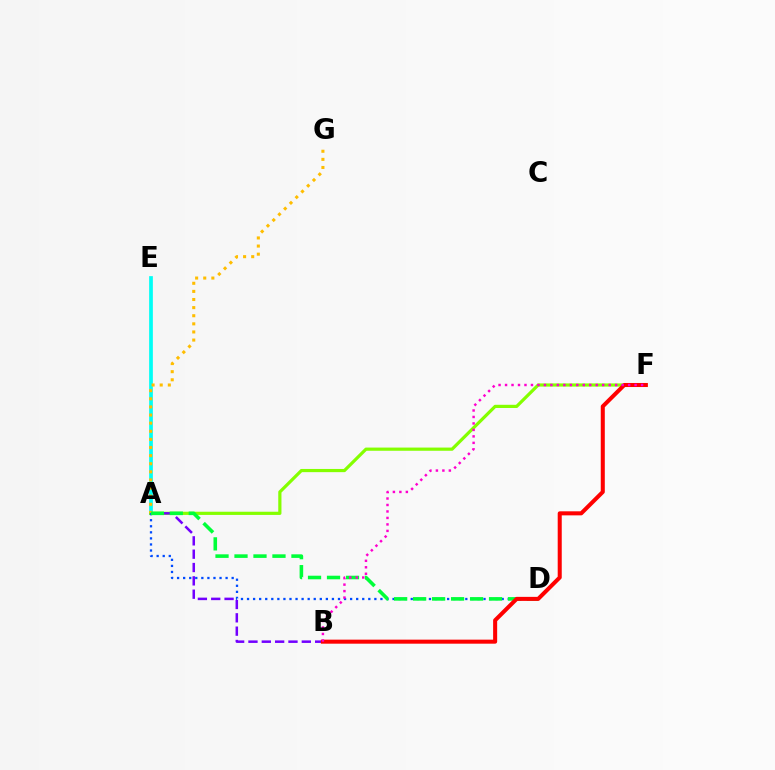{('A', 'E'): [{'color': '#00fff6', 'line_style': 'solid', 'thickness': 2.67}], ('A', 'F'): [{'color': '#84ff00', 'line_style': 'solid', 'thickness': 2.3}], ('A', 'B'): [{'color': '#7200ff', 'line_style': 'dashed', 'thickness': 1.81}], ('A', 'G'): [{'color': '#ffbd00', 'line_style': 'dotted', 'thickness': 2.2}], ('A', 'D'): [{'color': '#004bff', 'line_style': 'dotted', 'thickness': 1.65}, {'color': '#00ff39', 'line_style': 'dashed', 'thickness': 2.58}], ('B', 'F'): [{'color': '#ff0000', 'line_style': 'solid', 'thickness': 2.91}, {'color': '#ff00cf', 'line_style': 'dotted', 'thickness': 1.76}]}